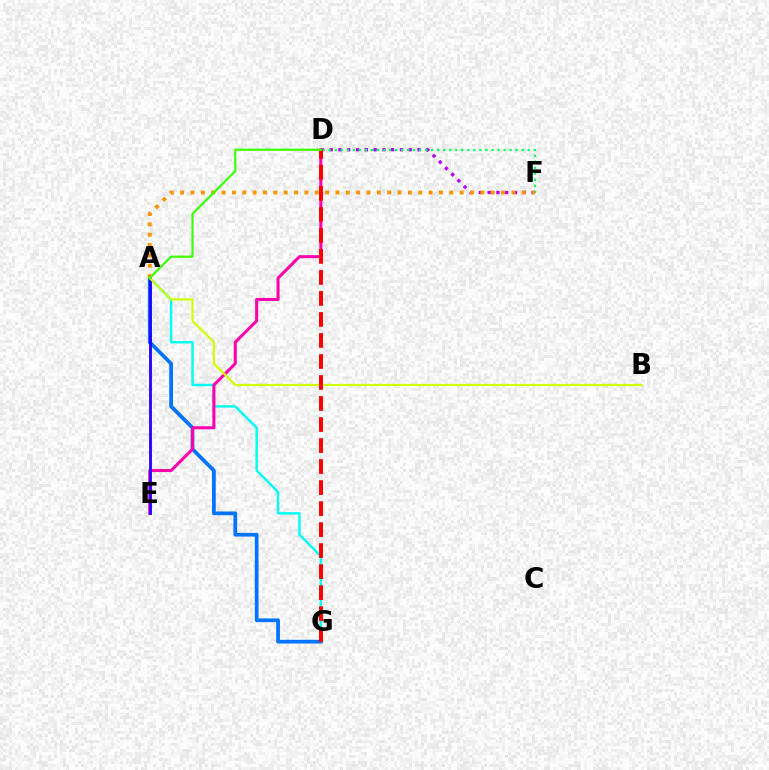{('A', 'G'): [{'color': '#00fff6', 'line_style': 'solid', 'thickness': 1.76}, {'color': '#0074ff', 'line_style': 'solid', 'thickness': 2.69}], ('D', 'F'): [{'color': '#b900ff', 'line_style': 'dotted', 'thickness': 2.39}, {'color': '#00ff5c', 'line_style': 'dotted', 'thickness': 1.64}], ('D', 'E'): [{'color': '#ff00ac', 'line_style': 'solid', 'thickness': 2.18}], ('A', 'E'): [{'color': '#2500ff', 'line_style': 'solid', 'thickness': 2.02}], ('A', 'B'): [{'color': '#d1ff00', 'line_style': 'solid', 'thickness': 1.58}], ('A', 'F'): [{'color': '#ff9400', 'line_style': 'dotted', 'thickness': 2.81}], ('D', 'G'): [{'color': '#ff0000', 'line_style': 'dashed', 'thickness': 2.85}], ('A', 'D'): [{'color': '#3dff00', 'line_style': 'solid', 'thickness': 1.58}]}